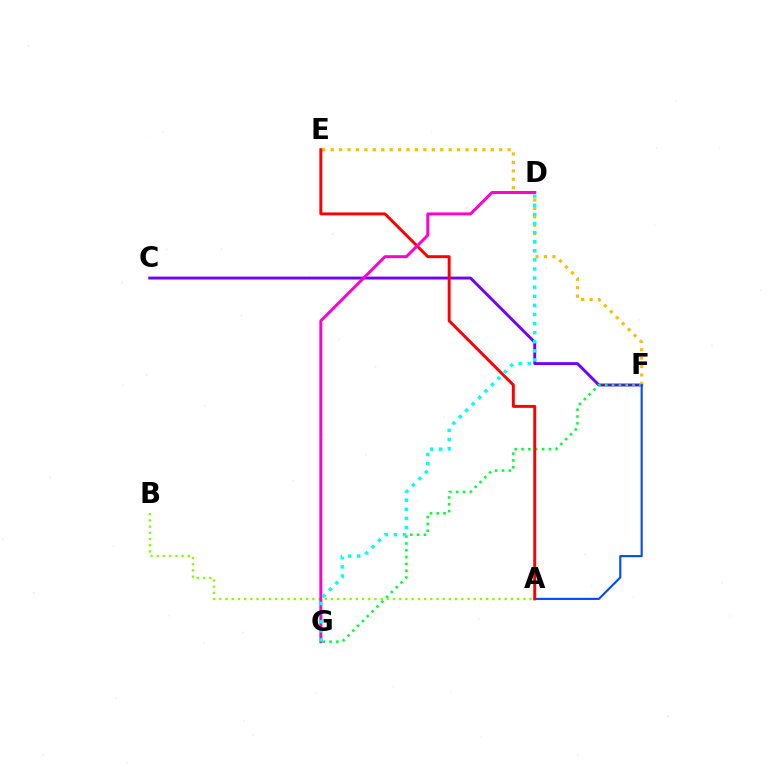{('C', 'F'): [{'color': '#7200ff', 'line_style': 'solid', 'thickness': 2.09}], ('A', 'B'): [{'color': '#84ff00', 'line_style': 'dotted', 'thickness': 1.69}], ('F', 'G'): [{'color': '#00ff39', 'line_style': 'dotted', 'thickness': 1.85}], ('E', 'F'): [{'color': '#ffbd00', 'line_style': 'dotted', 'thickness': 2.29}], ('A', 'F'): [{'color': '#004bff', 'line_style': 'solid', 'thickness': 1.52}], ('A', 'E'): [{'color': '#ff0000', 'line_style': 'solid', 'thickness': 2.12}], ('D', 'G'): [{'color': '#ff00cf', 'line_style': 'solid', 'thickness': 2.12}, {'color': '#00fff6', 'line_style': 'dotted', 'thickness': 2.47}]}